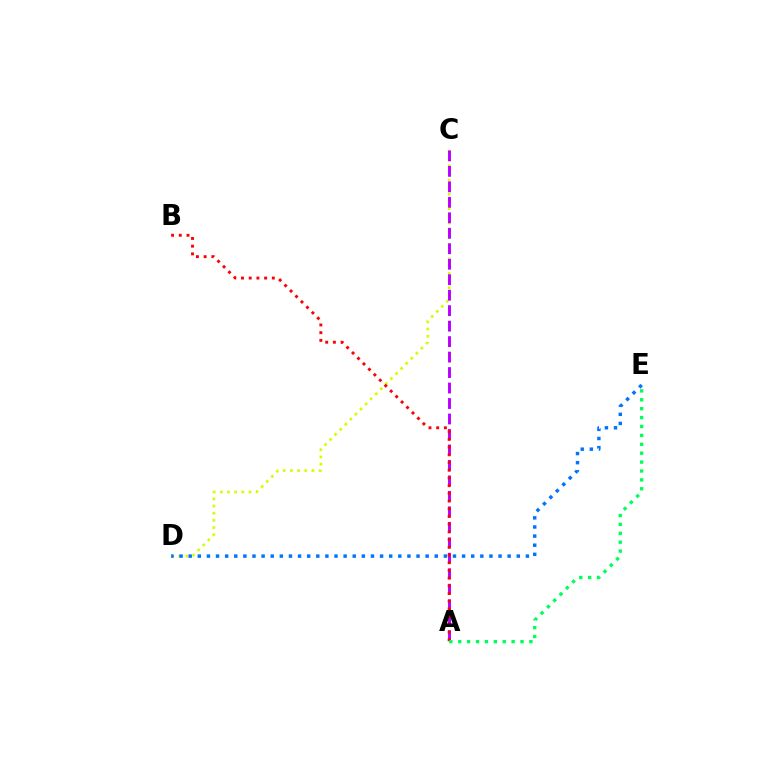{('C', 'D'): [{'color': '#d1ff00', 'line_style': 'dotted', 'thickness': 1.95}], ('A', 'C'): [{'color': '#b900ff', 'line_style': 'dashed', 'thickness': 2.1}], ('A', 'B'): [{'color': '#ff0000', 'line_style': 'dotted', 'thickness': 2.09}], ('A', 'E'): [{'color': '#00ff5c', 'line_style': 'dotted', 'thickness': 2.42}], ('D', 'E'): [{'color': '#0074ff', 'line_style': 'dotted', 'thickness': 2.48}]}